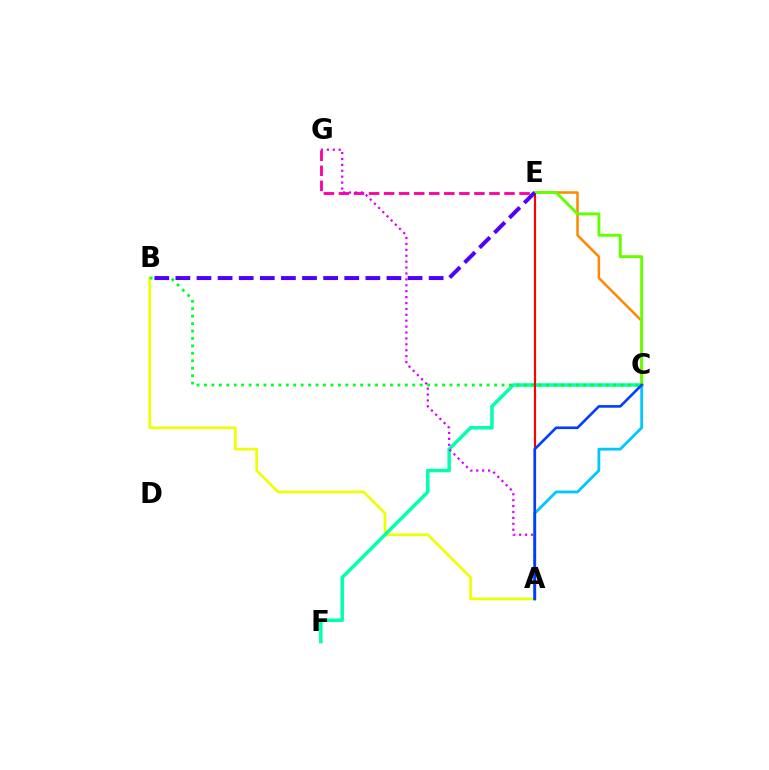{('C', 'E'): [{'color': '#ff8800', 'line_style': 'solid', 'thickness': 1.8}, {'color': '#66ff00', 'line_style': 'solid', 'thickness': 2.12}], ('E', 'G'): [{'color': '#ff00a0', 'line_style': 'dashed', 'thickness': 2.04}], ('A', 'B'): [{'color': '#eeff00', 'line_style': 'solid', 'thickness': 1.93}], ('C', 'F'): [{'color': '#00ffaf', 'line_style': 'solid', 'thickness': 2.5}], ('B', 'C'): [{'color': '#00ff27', 'line_style': 'dotted', 'thickness': 2.02}], ('A', 'C'): [{'color': '#00c7ff', 'line_style': 'solid', 'thickness': 2.01}, {'color': '#003fff', 'line_style': 'solid', 'thickness': 1.88}], ('A', 'G'): [{'color': '#d600ff', 'line_style': 'dotted', 'thickness': 1.6}], ('A', 'E'): [{'color': '#ff0000', 'line_style': 'solid', 'thickness': 1.57}], ('B', 'E'): [{'color': '#4f00ff', 'line_style': 'dashed', 'thickness': 2.87}]}